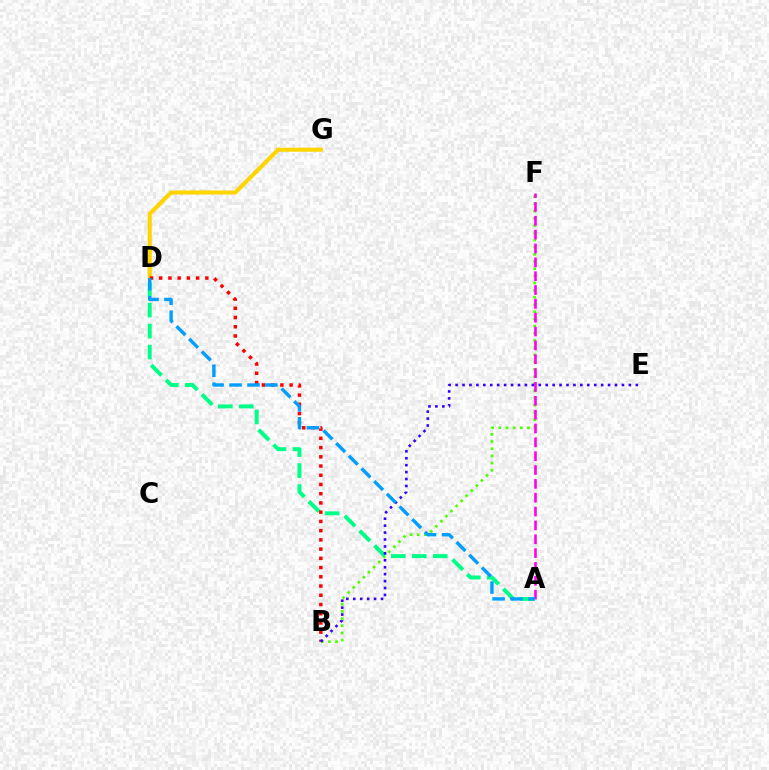{('B', 'F'): [{'color': '#4fff00', 'line_style': 'dotted', 'thickness': 1.95}], ('A', 'F'): [{'color': '#ff00ed', 'line_style': 'dashed', 'thickness': 1.88}], ('D', 'G'): [{'color': '#ffd500', 'line_style': 'solid', 'thickness': 2.94}], ('A', 'D'): [{'color': '#00ff86', 'line_style': 'dashed', 'thickness': 2.85}, {'color': '#009eff', 'line_style': 'dashed', 'thickness': 2.44}], ('B', 'D'): [{'color': '#ff0000', 'line_style': 'dotted', 'thickness': 2.51}], ('B', 'E'): [{'color': '#3700ff', 'line_style': 'dotted', 'thickness': 1.88}]}